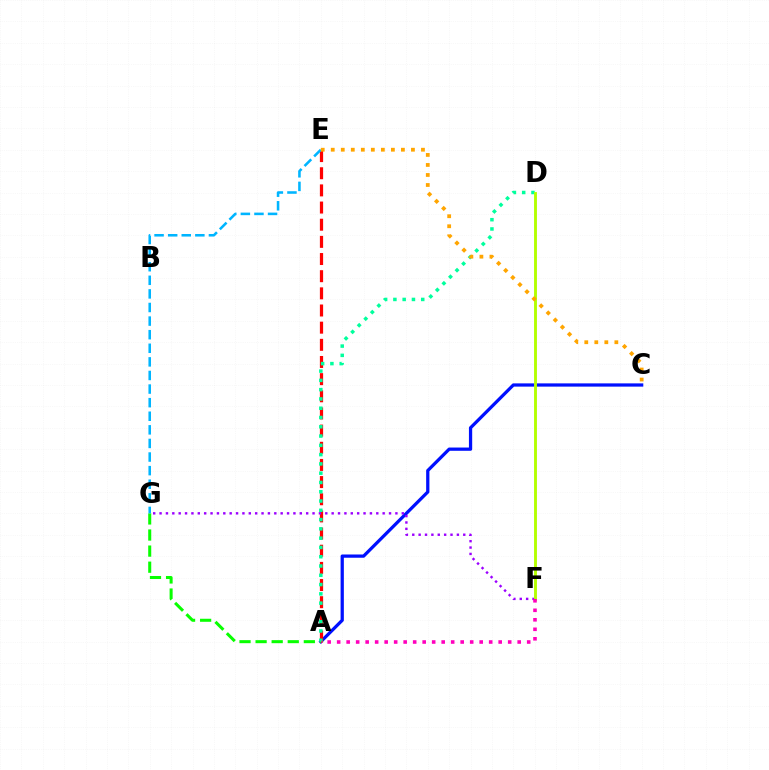{('A', 'C'): [{'color': '#0010ff', 'line_style': 'solid', 'thickness': 2.34}], ('A', 'E'): [{'color': '#ff0000', 'line_style': 'dashed', 'thickness': 2.33}], ('A', 'G'): [{'color': '#08ff00', 'line_style': 'dashed', 'thickness': 2.18}], ('F', 'G'): [{'color': '#9b00ff', 'line_style': 'dotted', 'thickness': 1.73}], ('A', 'D'): [{'color': '#00ff9d', 'line_style': 'dotted', 'thickness': 2.52}], ('D', 'F'): [{'color': '#b3ff00', 'line_style': 'solid', 'thickness': 2.08}], ('E', 'G'): [{'color': '#00b5ff', 'line_style': 'dashed', 'thickness': 1.85}], ('C', 'E'): [{'color': '#ffa500', 'line_style': 'dotted', 'thickness': 2.72}], ('A', 'F'): [{'color': '#ff00bd', 'line_style': 'dotted', 'thickness': 2.58}]}